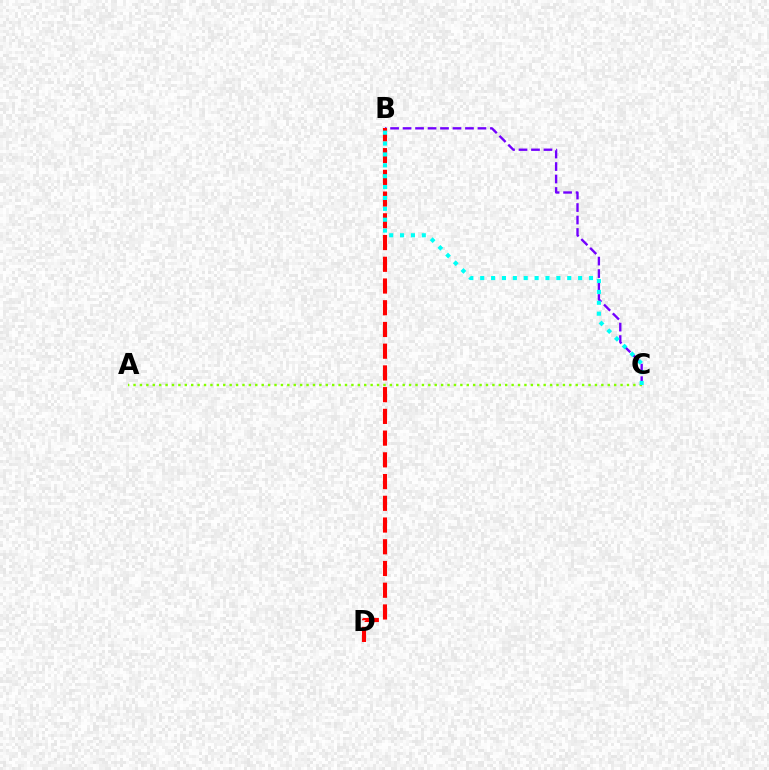{('B', 'C'): [{'color': '#7200ff', 'line_style': 'dashed', 'thickness': 1.7}, {'color': '#00fff6', 'line_style': 'dotted', 'thickness': 2.96}], ('B', 'D'): [{'color': '#ff0000', 'line_style': 'dashed', 'thickness': 2.95}], ('A', 'C'): [{'color': '#84ff00', 'line_style': 'dotted', 'thickness': 1.74}]}